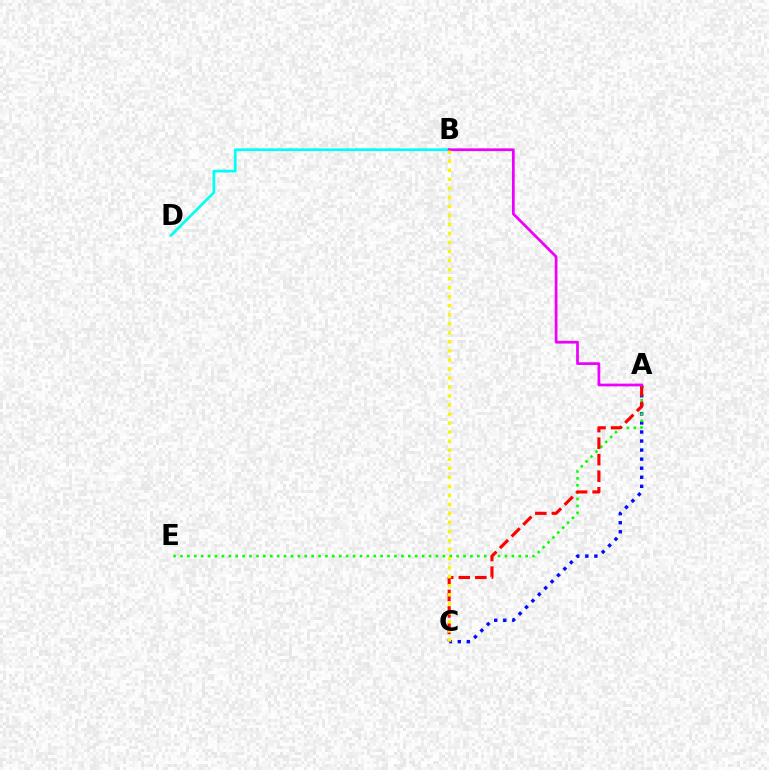{('A', 'C'): [{'color': '#0010ff', 'line_style': 'dotted', 'thickness': 2.46}, {'color': '#ff0000', 'line_style': 'dashed', 'thickness': 2.25}], ('A', 'E'): [{'color': '#08ff00', 'line_style': 'dotted', 'thickness': 1.88}], ('B', 'D'): [{'color': '#00fff6', 'line_style': 'solid', 'thickness': 1.96}], ('A', 'B'): [{'color': '#ee00ff', 'line_style': 'solid', 'thickness': 1.97}], ('B', 'C'): [{'color': '#fcf500', 'line_style': 'dotted', 'thickness': 2.45}]}